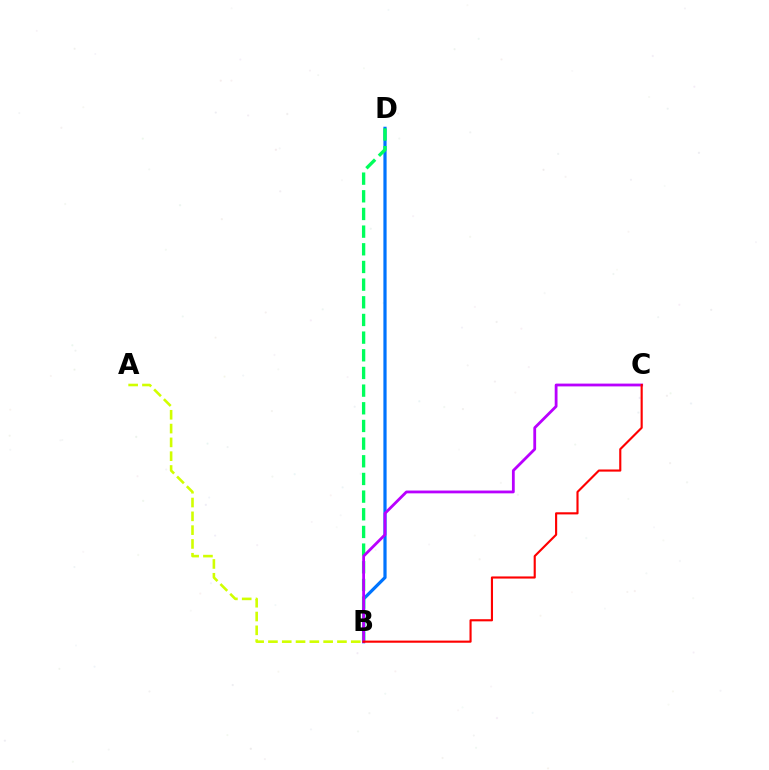{('B', 'D'): [{'color': '#0074ff', 'line_style': 'solid', 'thickness': 2.31}, {'color': '#00ff5c', 'line_style': 'dashed', 'thickness': 2.4}], ('A', 'B'): [{'color': '#d1ff00', 'line_style': 'dashed', 'thickness': 1.88}], ('B', 'C'): [{'color': '#b900ff', 'line_style': 'solid', 'thickness': 2.01}, {'color': '#ff0000', 'line_style': 'solid', 'thickness': 1.54}]}